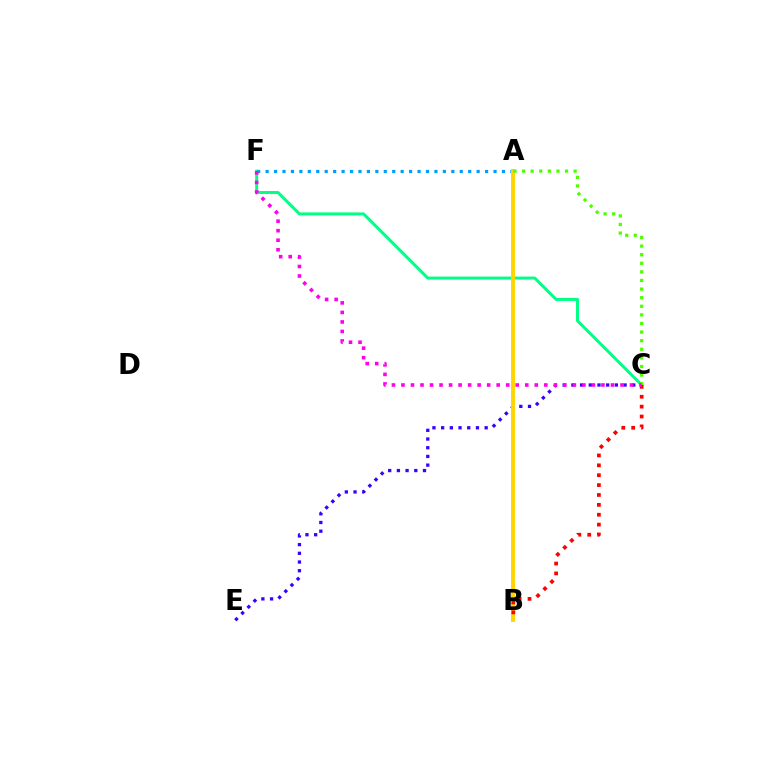{('C', 'E'): [{'color': '#3700ff', 'line_style': 'dotted', 'thickness': 2.36}], ('C', 'F'): [{'color': '#00ff86', 'line_style': 'solid', 'thickness': 2.14}, {'color': '#ff00ed', 'line_style': 'dotted', 'thickness': 2.59}], ('A', 'F'): [{'color': '#009eff', 'line_style': 'dotted', 'thickness': 2.29}], ('A', 'B'): [{'color': '#ffd500', 'line_style': 'solid', 'thickness': 2.83}], ('A', 'C'): [{'color': '#4fff00', 'line_style': 'dotted', 'thickness': 2.34}], ('B', 'C'): [{'color': '#ff0000', 'line_style': 'dotted', 'thickness': 2.69}]}